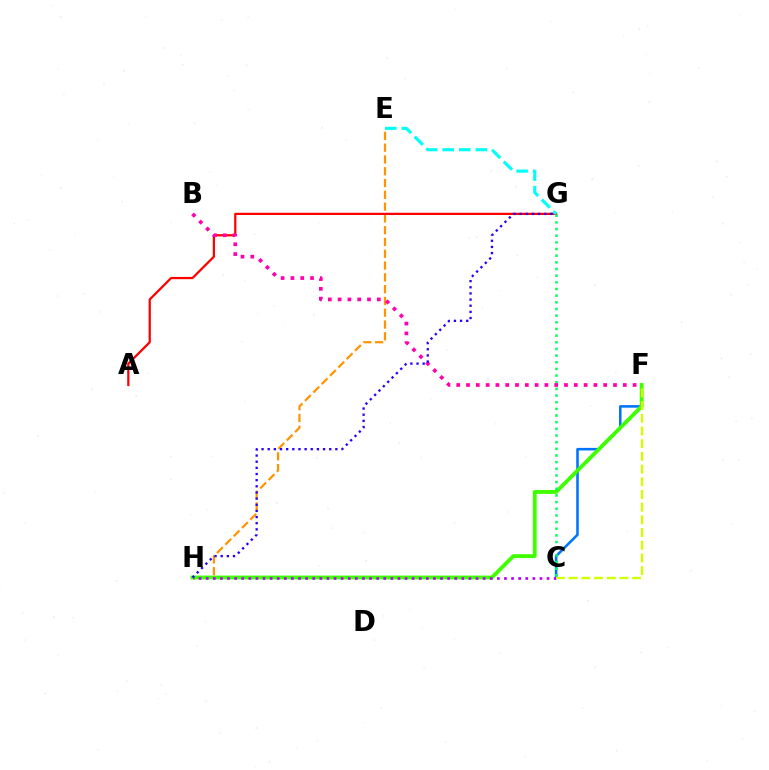{('C', 'F'): [{'color': '#0074ff', 'line_style': 'solid', 'thickness': 1.85}, {'color': '#d1ff00', 'line_style': 'dashed', 'thickness': 1.73}], ('E', 'H'): [{'color': '#ff9400', 'line_style': 'dashed', 'thickness': 1.6}], ('F', 'H'): [{'color': '#3dff00', 'line_style': 'solid', 'thickness': 2.76}], ('A', 'G'): [{'color': '#ff0000', 'line_style': 'solid', 'thickness': 1.62}], ('C', 'H'): [{'color': '#b900ff', 'line_style': 'dotted', 'thickness': 1.93}], ('C', 'G'): [{'color': '#00ff5c', 'line_style': 'dotted', 'thickness': 1.81}], ('B', 'F'): [{'color': '#ff00ac', 'line_style': 'dotted', 'thickness': 2.66}], ('E', 'G'): [{'color': '#00fff6', 'line_style': 'dashed', 'thickness': 2.25}], ('G', 'H'): [{'color': '#2500ff', 'line_style': 'dotted', 'thickness': 1.67}]}